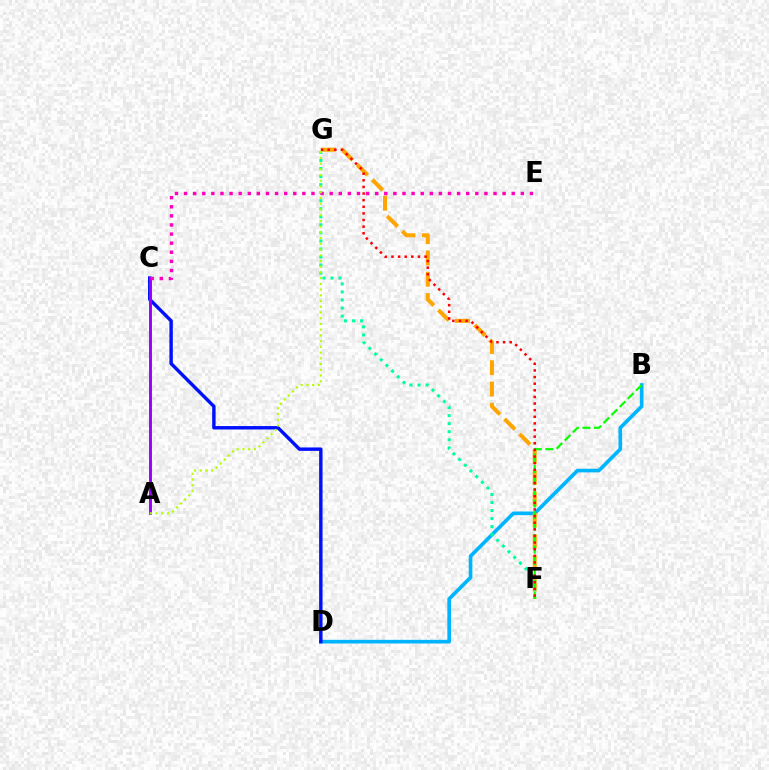{('B', 'D'): [{'color': '#00b5ff', 'line_style': 'solid', 'thickness': 2.63}], ('F', 'G'): [{'color': '#ffa500', 'line_style': 'dashed', 'thickness': 2.89}, {'color': '#00ff9d', 'line_style': 'dotted', 'thickness': 2.19}, {'color': '#ff0000', 'line_style': 'dotted', 'thickness': 1.8}], ('C', 'D'): [{'color': '#0010ff', 'line_style': 'solid', 'thickness': 2.46}], ('A', 'C'): [{'color': '#9b00ff', 'line_style': 'solid', 'thickness': 2.1}], ('B', 'F'): [{'color': '#08ff00', 'line_style': 'dashed', 'thickness': 1.56}], ('C', 'E'): [{'color': '#ff00bd', 'line_style': 'dotted', 'thickness': 2.47}], ('A', 'G'): [{'color': '#b3ff00', 'line_style': 'dotted', 'thickness': 1.56}]}